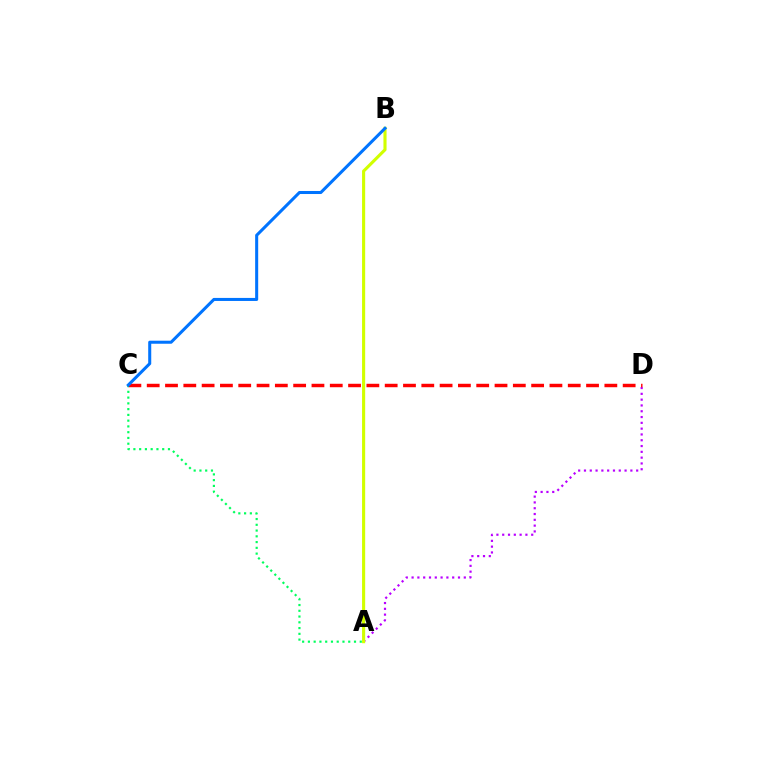{('A', 'D'): [{'color': '#b900ff', 'line_style': 'dotted', 'thickness': 1.58}], ('A', 'C'): [{'color': '#00ff5c', 'line_style': 'dotted', 'thickness': 1.57}], ('A', 'B'): [{'color': '#d1ff00', 'line_style': 'solid', 'thickness': 2.24}], ('C', 'D'): [{'color': '#ff0000', 'line_style': 'dashed', 'thickness': 2.49}], ('B', 'C'): [{'color': '#0074ff', 'line_style': 'solid', 'thickness': 2.19}]}